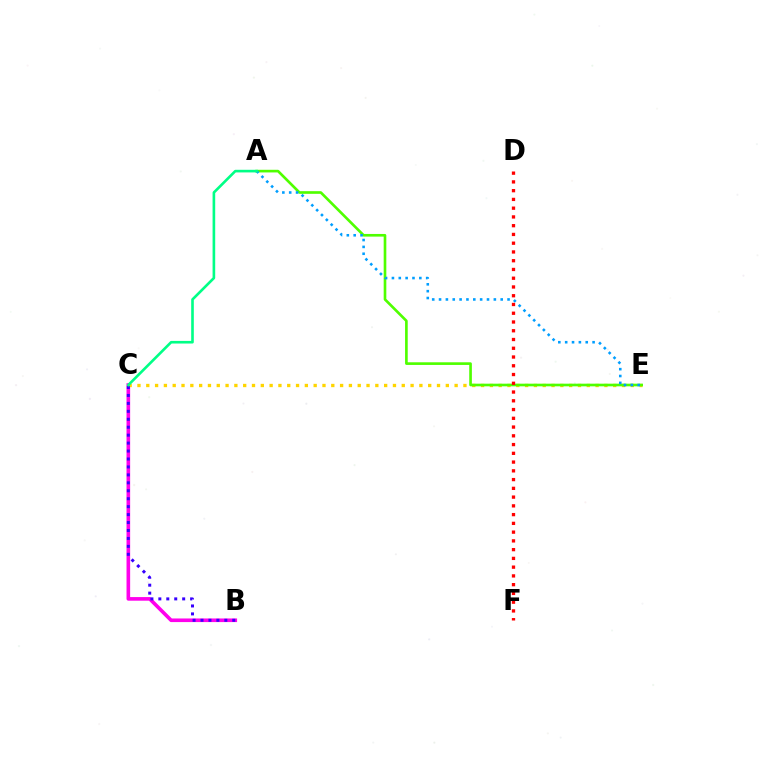{('B', 'C'): [{'color': '#ff00ed', 'line_style': 'solid', 'thickness': 2.61}, {'color': '#3700ff', 'line_style': 'dotted', 'thickness': 2.16}], ('C', 'E'): [{'color': '#ffd500', 'line_style': 'dotted', 'thickness': 2.39}], ('A', 'E'): [{'color': '#4fff00', 'line_style': 'solid', 'thickness': 1.91}, {'color': '#009eff', 'line_style': 'dotted', 'thickness': 1.86}], ('D', 'F'): [{'color': '#ff0000', 'line_style': 'dotted', 'thickness': 2.38}], ('A', 'C'): [{'color': '#00ff86', 'line_style': 'solid', 'thickness': 1.89}]}